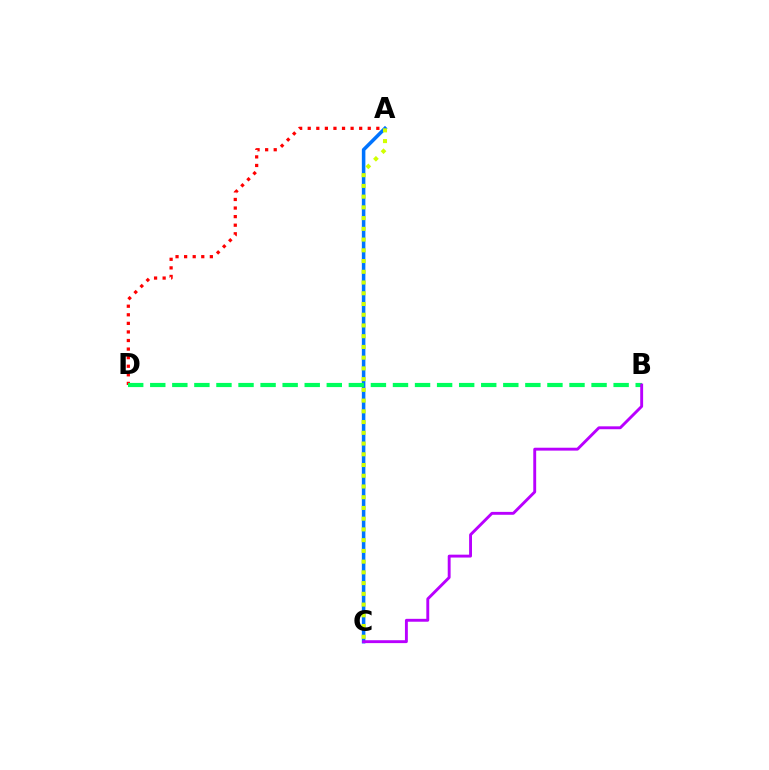{('A', 'D'): [{'color': '#ff0000', 'line_style': 'dotted', 'thickness': 2.33}], ('A', 'C'): [{'color': '#0074ff', 'line_style': 'solid', 'thickness': 2.54}, {'color': '#d1ff00', 'line_style': 'dotted', 'thickness': 2.92}], ('B', 'D'): [{'color': '#00ff5c', 'line_style': 'dashed', 'thickness': 3.0}], ('B', 'C'): [{'color': '#b900ff', 'line_style': 'solid', 'thickness': 2.08}]}